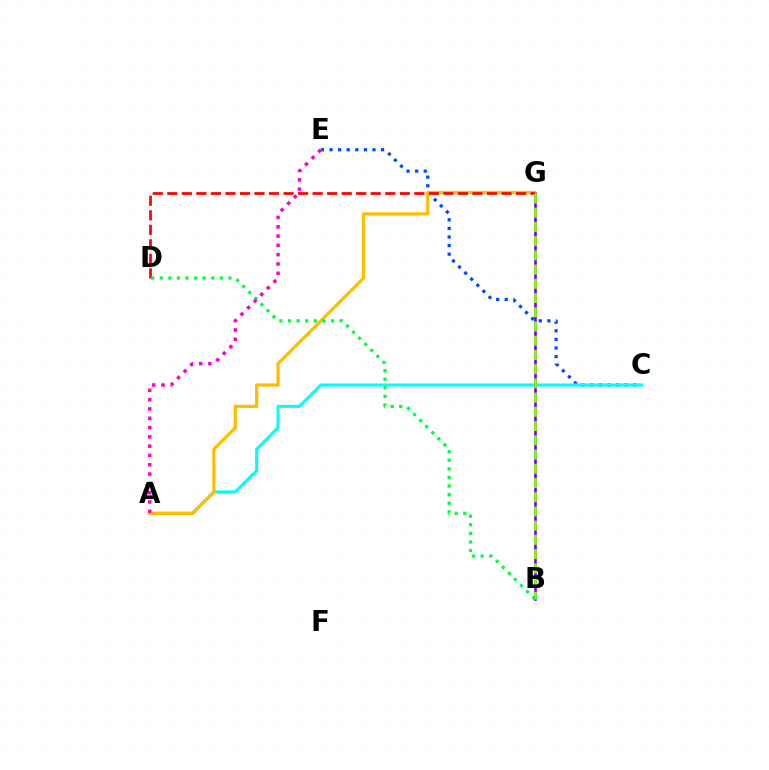{('C', 'E'): [{'color': '#004bff', 'line_style': 'dotted', 'thickness': 2.33}], ('A', 'C'): [{'color': '#00fff6', 'line_style': 'solid', 'thickness': 2.21}], ('B', 'G'): [{'color': '#7200ff', 'line_style': 'solid', 'thickness': 1.9}, {'color': '#84ff00', 'line_style': 'dashed', 'thickness': 1.93}], ('A', 'G'): [{'color': '#ffbd00', 'line_style': 'solid', 'thickness': 2.34}], ('D', 'G'): [{'color': '#ff0000', 'line_style': 'dashed', 'thickness': 1.97}], ('B', 'D'): [{'color': '#00ff39', 'line_style': 'dotted', 'thickness': 2.33}], ('A', 'E'): [{'color': '#ff00cf', 'line_style': 'dotted', 'thickness': 2.53}]}